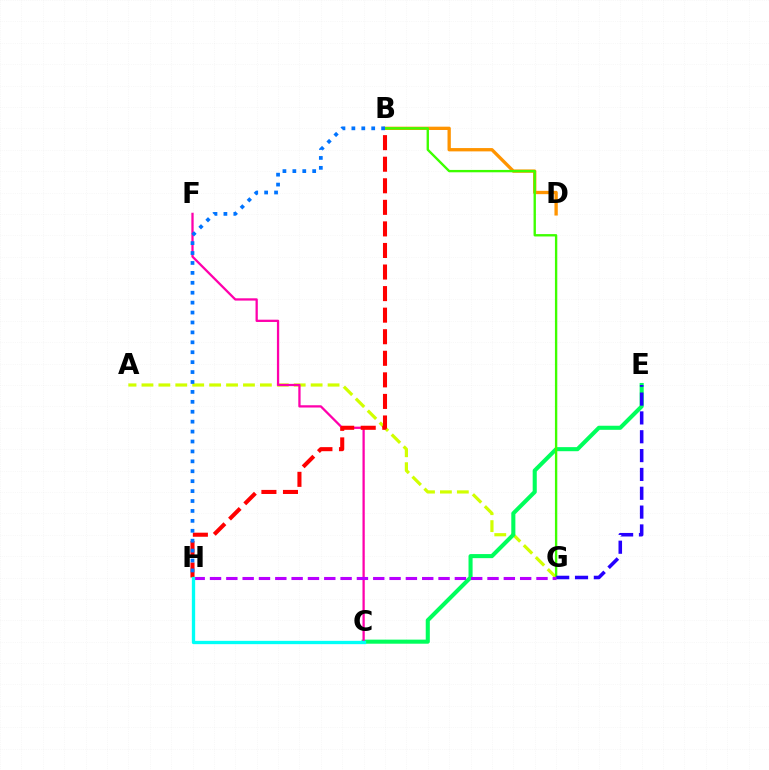{('A', 'G'): [{'color': '#d1ff00', 'line_style': 'dashed', 'thickness': 2.3}], ('C', 'E'): [{'color': '#00ff5c', 'line_style': 'solid', 'thickness': 2.94}], ('B', 'D'): [{'color': '#ff9400', 'line_style': 'solid', 'thickness': 2.39}], ('C', 'F'): [{'color': '#ff00ac', 'line_style': 'solid', 'thickness': 1.64}], ('B', 'H'): [{'color': '#ff0000', 'line_style': 'dashed', 'thickness': 2.93}, {'color': '#0074ff', 'line_style': 'dotted', 'thickness': 2.7}], ('B', 'G'): [{'color': '#3dff00', 'line_style': 'solid', 'thickness': 1.7}], ('E', 'G'): [{'color': '#2500ff', 'line_style': 'dashed', 'thickness': 2.56}], ('G', 'H'): [{'color': '#b900ff', 'line_style': 'dashed', 'thickness': 2.22}], ('C', 'H'): [{'color': '#00fff6', 'line_style': 'solid', 'thickness': 2.38}]}